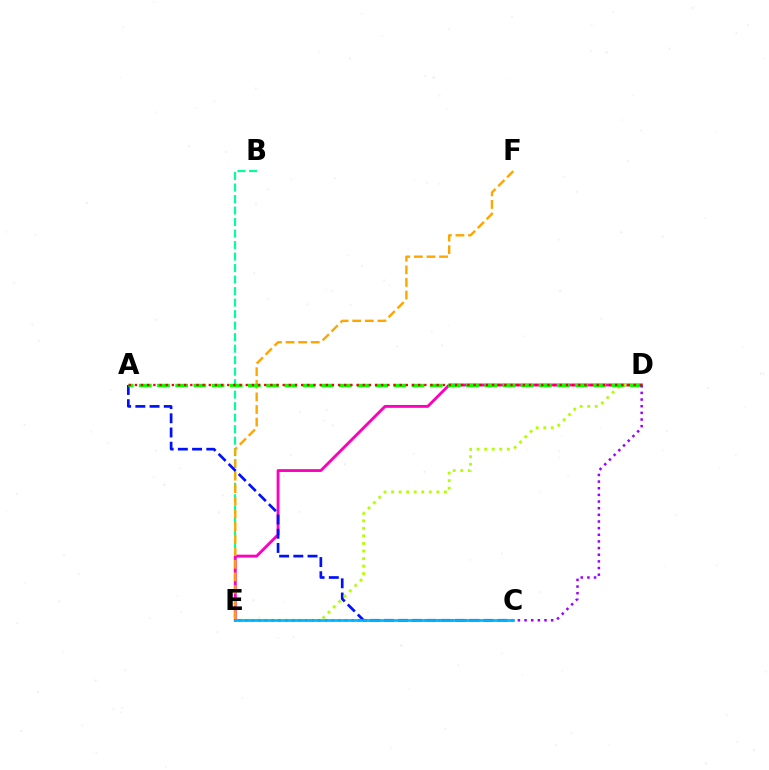{('B', 'E'): [{'color': '#00ff9d', 'line_style': 'dashed', 'thickness': 1.56}], ('D', 'E'): [{'color': '#ff00bd', 'line_style': 'solid', 'thickness': 2.06}, {'color': '#b3ff00', 'line_style': 'dotted', 'thickness': 2.05}, {'color': '#9b00ff', 'line_style': 'dotted', 'thickness': 1.81}], ('E', 'F'): [{'color': '#ffa500', 'line_style': 'dashed', 'thickness': 1.71}], ('A', 'C'): [{'color': '#0010ff', 'line_style': 'dashed', 'thickness': 1.93}], ('A', 'D'): [{'color': '#08ff00', 'line_style': 'dashed', 'thickness': 2.47}, {'color': '#ff0000', 'line_style': 'dotted', 'thickness': 1.67}], ('C', 'E'): [{'color': '#00b5ff', 'line_style': 'solid', 'thickness': 1.94}]}